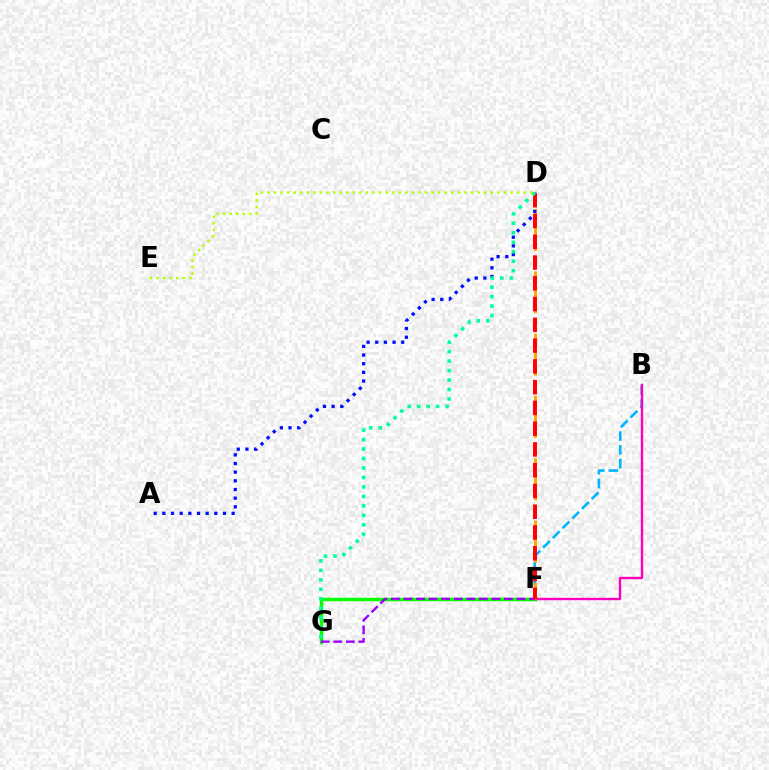{('F', 'G'): [{'color': '#08ff00', 'line_style': 'solid', 'thickness': 2.48}, {'color': '#9b00ff', 'line_style': 'dashed', 'thickness': 1.71}], ('B', 'F'): [{'color': '#00b5ff', 'line_style': 'dashed', 'thickness': 1.87}, {'color': '#ff00bd', 'line_style': 'solid', 'thickness': 1.72}], ('D', 'F'): [{'color': '#ffa500', 'line_style': 'dashed', 'thickness': 2.12}, {'color': '#ff0000', 'line_style': 'dashed', 'thickness': 2.82}], ('A', 'D'): [{'color': '#0010ff', 'line_style': 'dotted', 'thickness': 2.35}], ('D', 'G'): [{'color': '#00ff9d', 'line_style': 'dotted', 'thickness': 2.57}], ('D', 'E'): [{'color': '#b3ff00', 'line_style': 'dotted', 'thickness': 1.78}]}